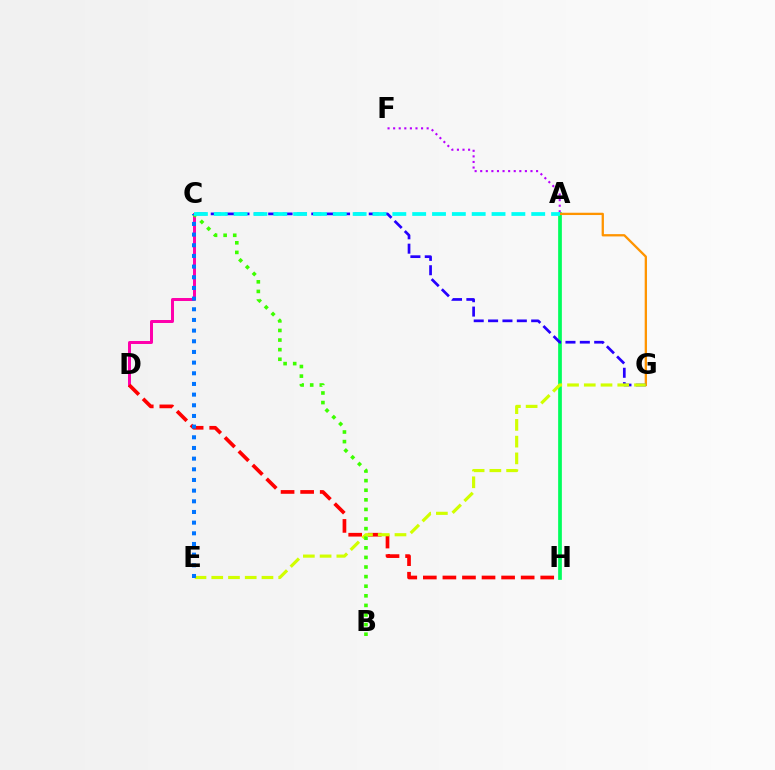{('A', 'H'): [{'color': '#00ff5c', 'line_style': 'solid', 'thickness': 2.67}], ('C', 'D'): [{'color': '#ff00ac', 'line_style': 'solid', 'thickness': 2.15}], ('D', 'H'): [{'color': '#ff0000', 'line_style': 'dashed', 'thickness': 2.66}], ('A', 'G'): [{'color': '#ff9400', 'line_style': 'solid', 'thickness': 1.66}], ('C', 'G'): [{'color': '#2500ff', 'line_style': 'dashed', 'thickness': 1.95}], ('E', 'G'): [{'color': '#d1ff00', 'line_style': 'dashed', 'thickness': 2.27}], ('A', 'F'): [{'color': '#b900ff', 'line_style': 'dotted', 'thickness': 1.52}], ('B', 'C'): [{'color': '#3dff00', 'line_style': 'dotted', 'thickness': 2.61}], ('C', 'E'): [{'color': '#0074ff', 'line_style': 'dotted', 'thickness': 2.9}], ('A', 'C'): [{'color': '#00fff6', 'line_style': 'dashed', 'thickness': 2.7}]}